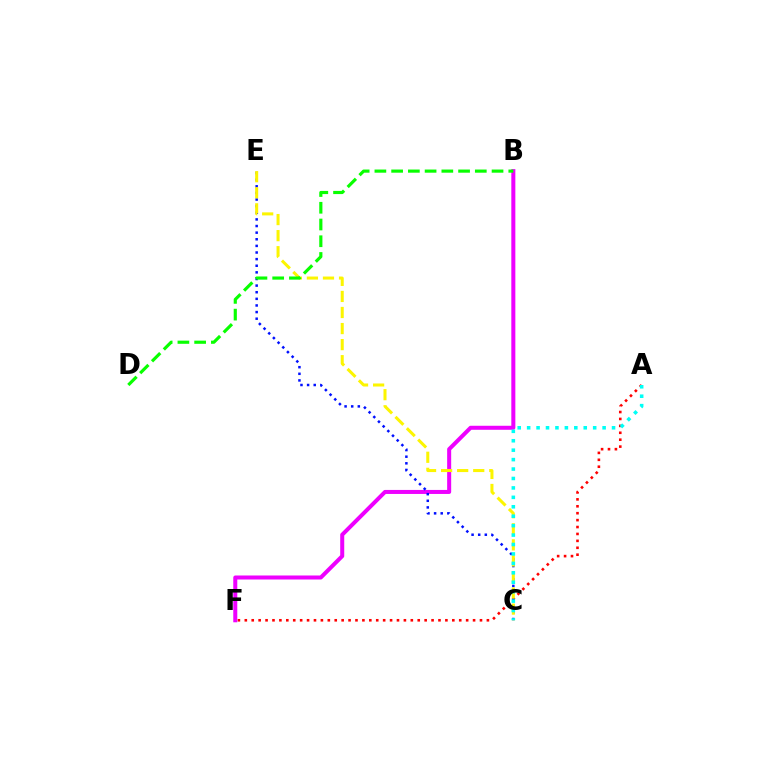{('A', 'F'): [{'color': '#ff0000', 'line_style': 'dotted', 'thickness': 1.88}], ('B', 'F'): [{'color': '#ee00ff', 'line_style': 'solid', 'thickness': 2.89}], ('C', 'E'): [{'color': '#0010ff', 'line_style': 'dotted', 'thickness': 1.8}, {'color': '#fcf500', 'line_style': 'dashed', 'thickness': 2.18}], ('A', 'C'): [{'color': '#00fff6', 'line_style': 'dotted', 'thickness': 2.56}], ('B', 'D'): [{'color': '#08ff00', 'line_style': 'dashed', 'thickness': 2.27}]}